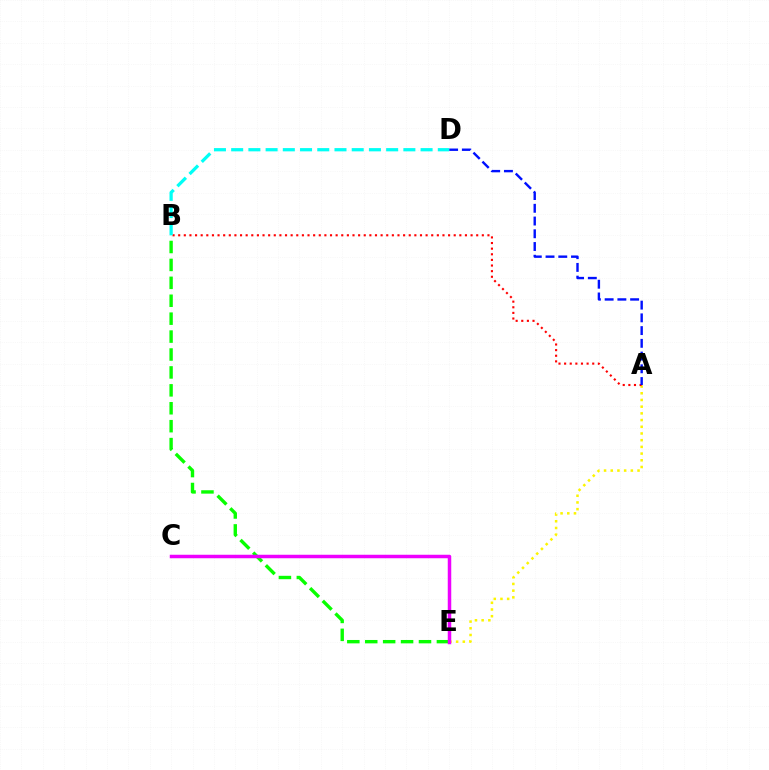{('A', 'E'): [{'color': '#fcf500', 'line_style': 'dotted', 'thickness': 1.82}], ('B', 'E'): [{'color': '#08ff00', 'line_style': 'dashed', 'thickness': 2.43}], ('C', 'E'): [{'color': '#ee00ff', 'line_style': 'solid', 'thickness': 2.51}], ('A', 'B'): [{'color': '#ff0000', 'line_style': 'dotted', 'thickness': 1.53}], ('A', 'D'): [{'color': '#0010ff', 'line_style': 'dashed', 'thickness': 1.73}], ('B', 'D'): [{'color': '#00fff6', 'line_style': 'dashed', 'thickness': 2.34}]}